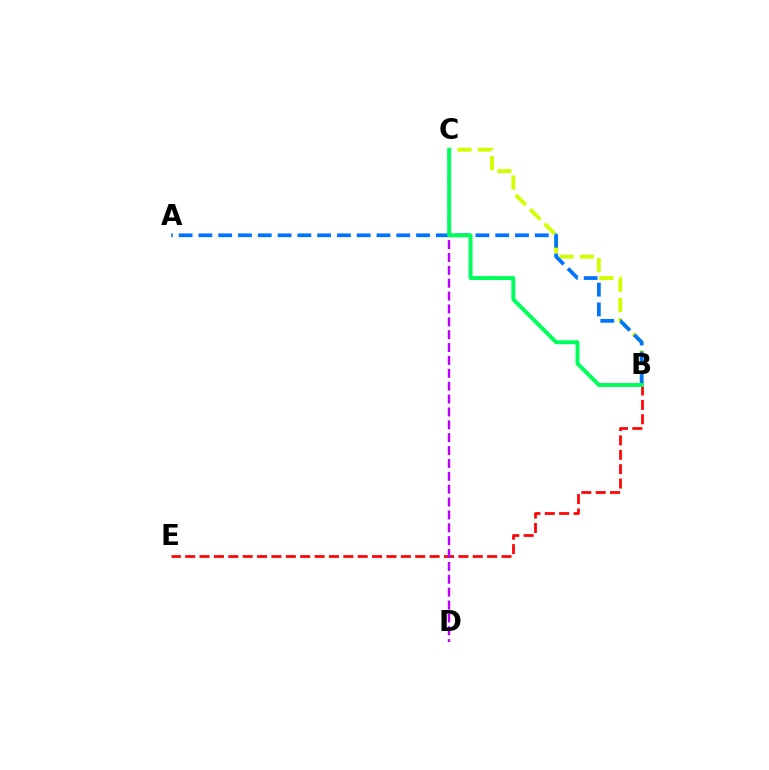{('B', 'E'): [{'color': '#ff0000', 'line_style': 'dashed', 'thickness': 1.95}], ('C', 'D'): [{'color': '#b900ff', 'line_style': 'dashed', 'thickness': 1.75}], ('B', 'C'): [{'color': '#d1ff00', 'line_style': 'dashed', 'thickness': 2.78}, {'color': '#00ff5c', 'line_style': 'solid', 'thickness': 2.84}], ('A', 'B'): [{'color': '#0074ff', 'line_style': 'dashed', 'thickness': 2.69}]}